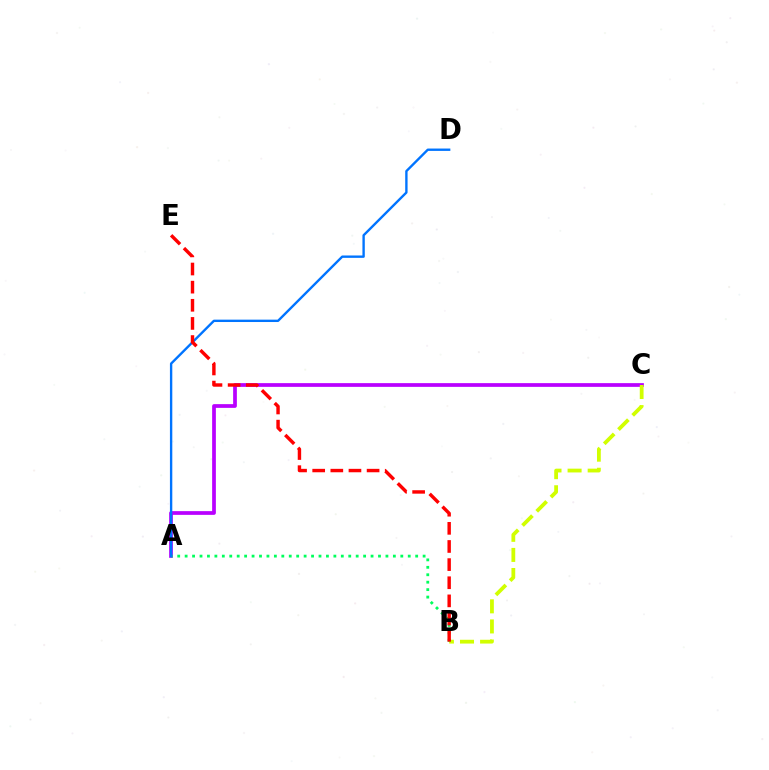{('A', 'C'): [{'color': '#b900ff', 'line_style': 'solid', 'thickness': 2.68}], ('B', 'C'): [{'color': '#d1ff00', 'line_style': 'dashed', 'thickness': 2.73}], ('A', 'B'): [{'color': '#00ff5c', 'line_style': 'dotted', 'thickness': 2.02}], ('A', 'D'): [{'color': '#0074ff', 'line_style': 'solid', 'thickness': 1.71}], ('B', 'E'): [{'color': '#ff0000', 'line_style': 'dashed', 'thickness': 2.46}]}